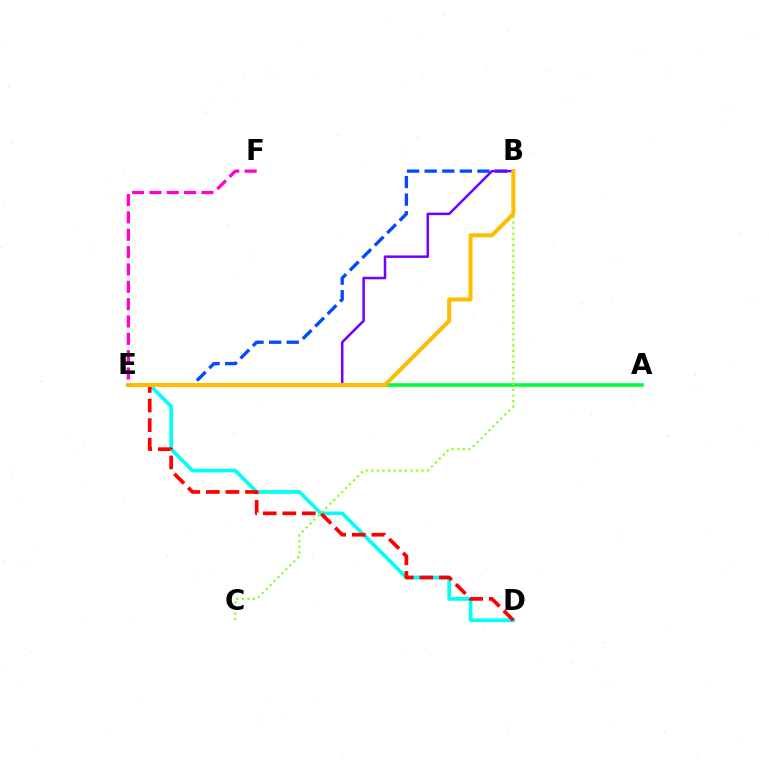{('D', 'E'): [{'color': '#00fff6', 'line_style': 'solid', 'thickness': 2.66}, {'color': '#ff0000', 'line_style': 'dashed', 'thickness': 2.66}], ('B', 'E'): [{'color': '#004bff', 'line_style': 'dashed', 'thickness': 2.39}, {'color': '#7200ff', 'line_style': 'solid', 'thickness': 1.81}, {'color': '#ffbd00', 'line_style': 'solid', 'thickness': 2.9}], ('A', 'E'): [{'color': '#00ff39', 'line_style': 'solid', 'thickness': 2.59}], ('B', 'C'): [{'color': '#84ff00', 'line_style': 'dotted', 'thickness': 1.52}], ('E', 'F'): [{'color': '#ff00cf', 'line_style': 'dashed', 'thickness': 2.36}]}